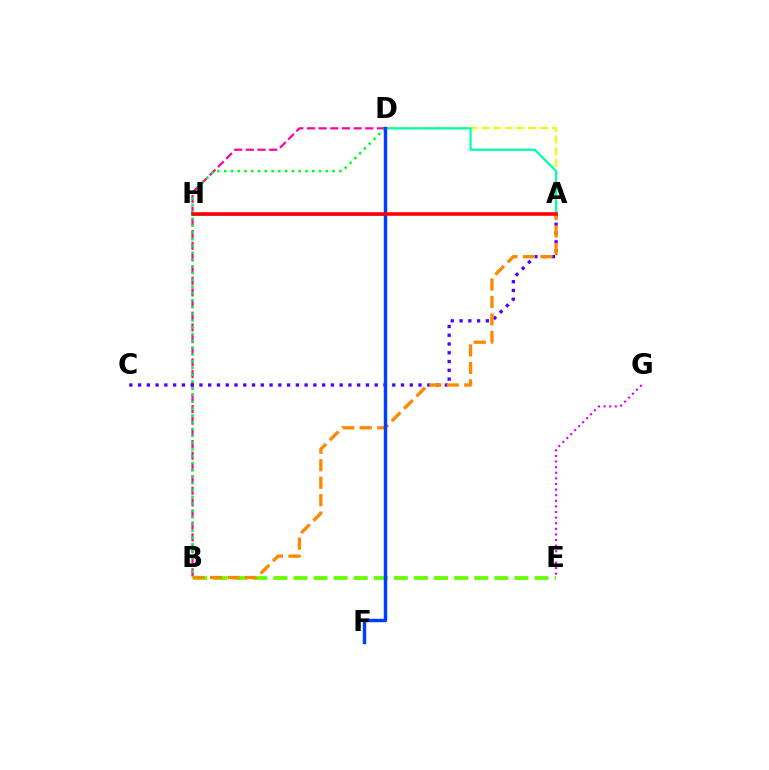{('B', 'E'): [{'color': '#66ff00', 'line_style': 'dashed', 'thickness': 2.73}], ('A', 'D'): [{'color': '#eeff00', 'line_style': 'dashed', 'thickness': 1.59}, {'color': '#00ffaf', 'line_style': 'solid', 'thickness': 1.59}], ('D', 'H'): [{'color': '#00c7ff', 'line_style': 'solid', 'thickness': 1.87}], ('B', 'D'): [{'color': '#ff00a0', 'line_style': 'dashed', 'thickness': 1.58}, {'color': '#00ff27', 'line_style': 'dotted', 'thickness': 1.84}], ('A', 'C'): [{'color': '#4f00ff', 'line_style': 'dotted', 'thickness': 2.38}], ('E', 'G'): [{'color': '#d600ff', 'line_style': 'dotted', 'thickness': 1.52}], ('A', 'B'): [{'color': '#ff8800', 'line_style': 'dashed', 'thickness': 2.37}], ('D', 'F'): [{'color': '#003fff', 'line_style': 'solid', 'thickness': 2.48}], ('A', 'H'): [{'color': '#ff0000', 'line_style': 'solid', 'thickness': 2.59}]}